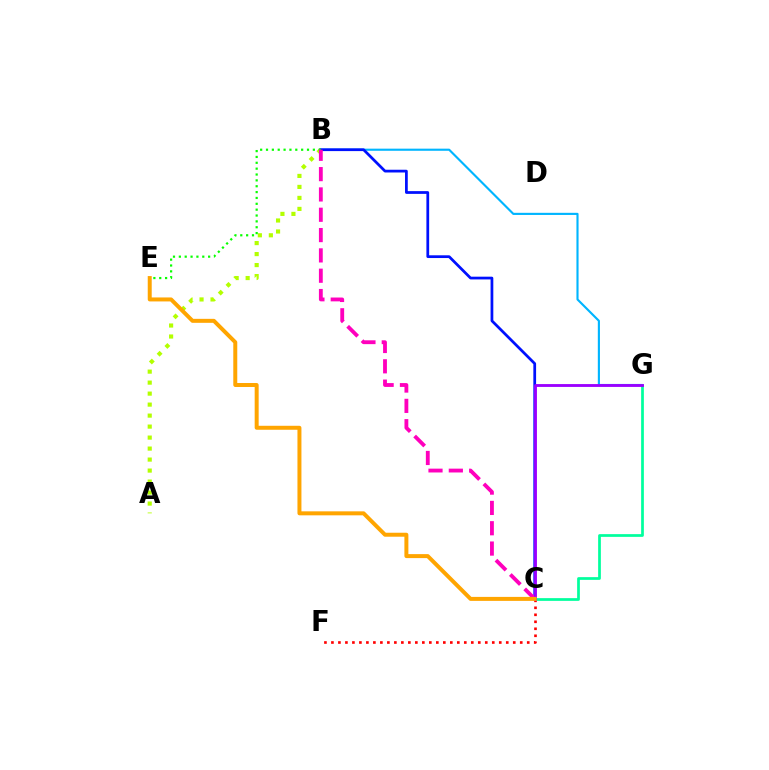{('A', 'B'): [{'color': '#b3ff00', 'line_style': 'dotted', 'thickness': 2.99}], ('B', 'G'): [{'color': '#00b5ff', 'line_style': 'solid', 'thickness': 1.54}], ('C', 'F'): [{'color': '#ff0000', 'line_style': 'dotted', 'thickness': 1.9}], ('C', 'G'): [{'color': '#00ff9d', 'line_style': 'solid', 'thickness': 1.96}, {'color': '#9b00ff', 'line_style': 'solid', 'thickness': 2.05}], ('B', 'C'): [{'color': '#0010ff', 'line_style': 'solid', 'thickness': 1.98}, {'color': '#ff00bd', 'line_style': 'dashed', 'thickness': 2.76}], ('B', 'E'): [{'color': '#08ff00', 'line_style': 'dotted', 'thickness': 1.59}], ('C', 'E'): [{'color': '#ffa500', 'line_style': 'solid', 'thickness': 2.86}]}